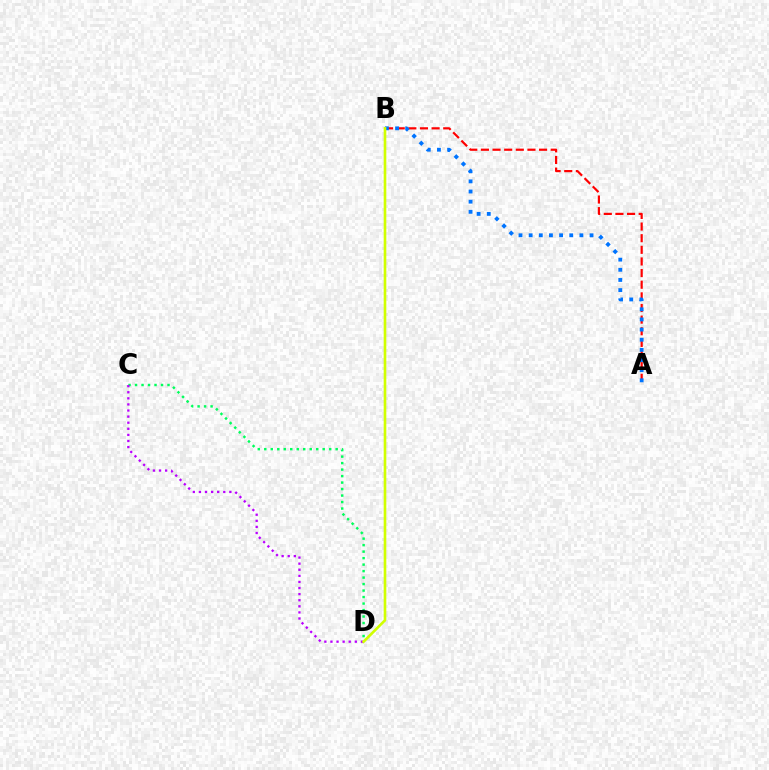{('C', 'D'): [{'color': '#00ff5c', 'line_style': 'dotted', 'thickness': 1.76}, {'color': '#b900ff', 'line_style': 'dotted', 'thickness': 1.66}], ('A', 'B'): [{'color': '#ff0000', 'line_style': 'dashed', 'thickness': 1.58}, {'color': '#0074ff', 'line_style': 'dotted', 'thickness': 2.76}], ('B', 'D'): [{'color': '#d1ff00', 'line_style': 'solid', 'thickness': 1.9}]}